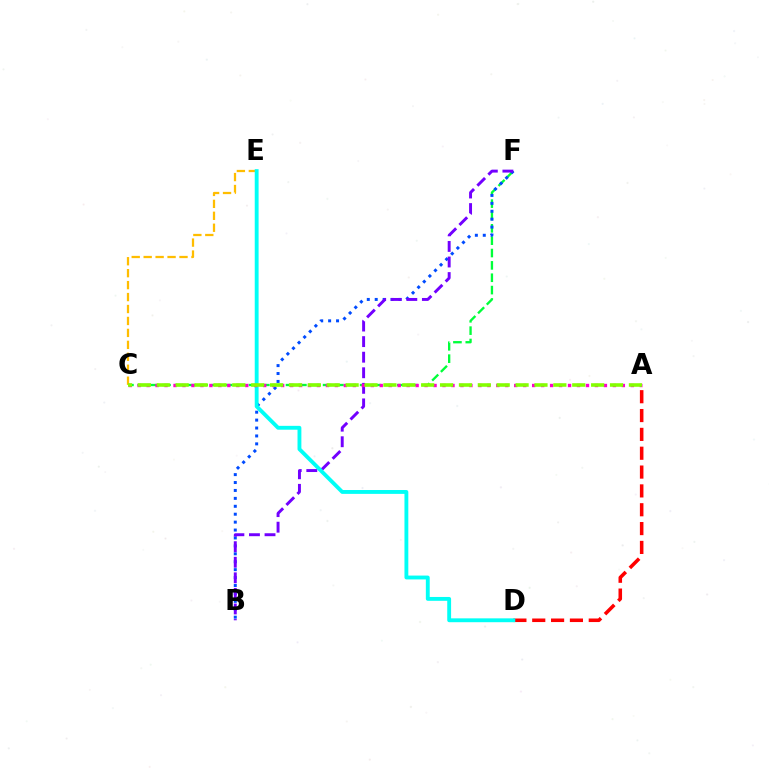{('C', 'F'): [{'color': '#00ff39', 'line_style': 'dashed', 'thickness': 1.68}], ('C', 'E'): [{'color': '#ffbd00', 'line_style': 'dashed', 'thickness': 1.62}], ('B', 'F'): [{'color': '#004bff', 'line_style': 'dotted', 'thickness': 2.15}, {'color': '#7200ff', 'line_style': 'dashed', 'thickness': 2.12}], ('A', 'D'): [{'color': '#ff0000', 'line_style': 'dashed', 'thickness': 2.56}], ('D', 'E'): [{'color': '#00fff6', 'line_style': 'solid', 'thickness': 2.78}], ('A', 'C'): [{'color': '#ff00cf', 'line_style': 'dotted', 'thickness': 2.44}, {'color': '#84ff00', 'line_style': 'dashed', 'thickness': 2.57}]}